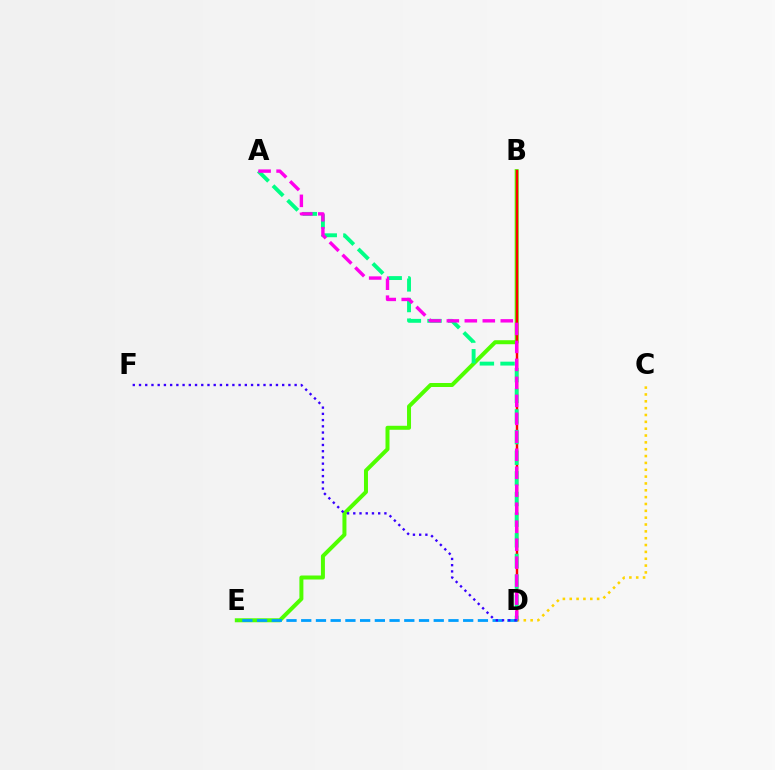{('B', 'E'): [{'color': '#4fff00', 'line_style': 'solid', 'thickness': 2.87}], ('C', 'D'): [{'color': '#ffd500', 'line_style': 'dotted', 'thickness': 1.86}], ('B', 'D'): [{'color': '#ff0000', 'line_style': 'solid', 'thickness': 1.76}], ('A', 'D'): [{'color': '#00ff86', 'line_style': 'dashed', 'thickness': 2.8}, {'color': '#ff00ed', 'line_style': 'dashed', 'thickness': 2.44}], ('D', 'E'): [{'color': '#009eff', 'line_style': 'dashed', 'thickness': 2.0}], ('D', 'F'): [{'color': '#3700ff', 'line_style': 'dotted', 'thickness': 1.69}]}